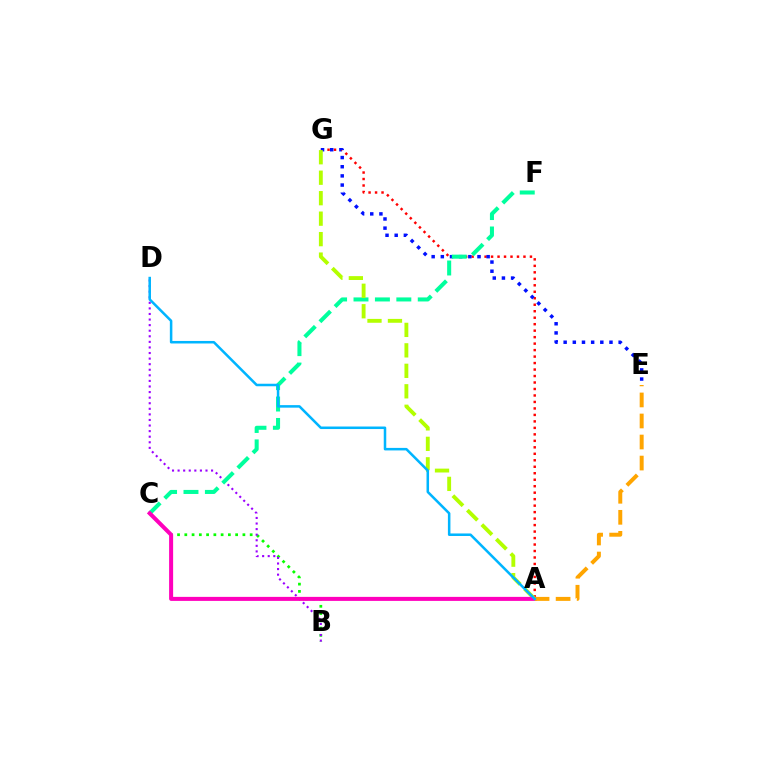{('B', 'C'): [{'color': '#08ff00', 'line_style': 'dotted', 'thickness': 1.97}], ('A', 'G'): [{'color': '#ff0000', 'line_style': 'dotted', 'thickness': 1.76}, {'color': '#b3ff00', 'line_style': 'dashed', 'thickness': 2.78}], ('E', 'G'): [{'color': '#0010ff', 'line_style': 'dotted', 'thickness': 2.49}], ('B', 'D'): [{'color': '#9b00ff', 'line_style': 'dotted', 'thickness': 1.52}], ('C', 'F'): [{'color': '#00ff9d', 'line_style': 'dashed', 'thickness': 2.91}], ('A', 'C'): [{'color': '#ff00bd', 'line_style': 'solid', 'thickness': 2.9}], ('A', 'E'): [{'color': '#ffa500', 'line_style': 'dashed', 'thickness': 2.86}], ('A', 'D'): [{'color': '#00b5ff', 'line_style': 'solid', 'thickness': 1.82}]}